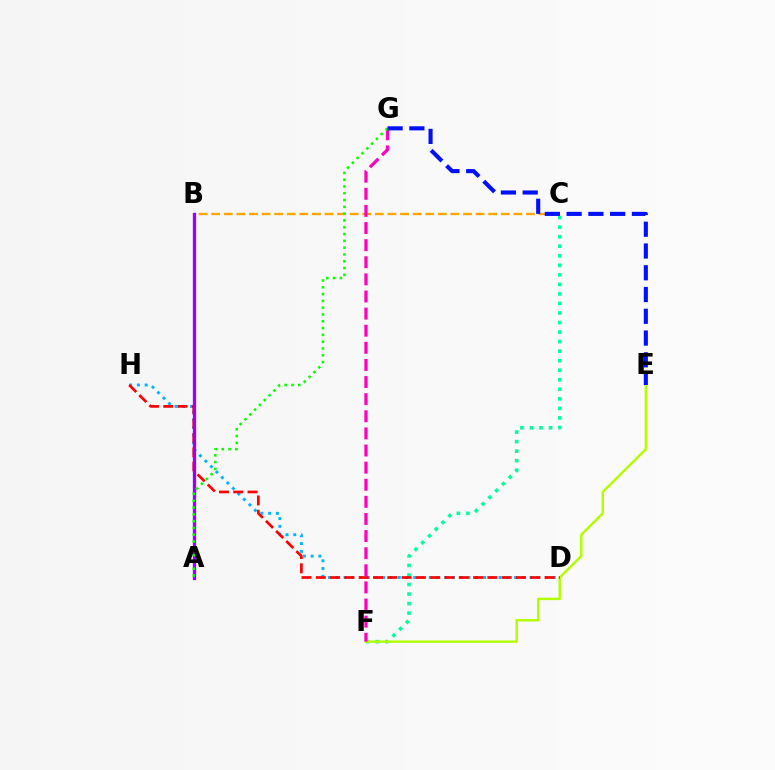{('C', 'F'): [{'color': '#00ff9d', 'line_style': 'dotted', 'thickness': 2.59}], ('E', 'F'): [{'color': '#b3ff00', 'line_style': 'solid', 'thickness': 1.77}], ('D', 'H'): [{'color': '#00b5ff', 'line_style': 'dotted', 'thickness': 2.11}, {'color': '#ff0000', 'line_style': 'dashed', 'thickness': 1.94}], ('B', 'C'): [{'color': '#ffa500', 'line_style': 'dashed', 'thickness': 1.71}], ('A', 'B'): [{'color': '#9b00ff', 'line_style': 'solid', 'thickness': 2.38}], ('F', 'G'): [{'color': '#ff00bd', 'line_style': 'dashed', 'thickness': 2.32}], ('A', 'G'): [{'color': '#08ff00', 'line_style': 'dotted', 'thickness': 1.85}], ('E', 'G'): [{'color': '#0010ff', 'line_style': 'dashed', 'thickness': 2.96}]}